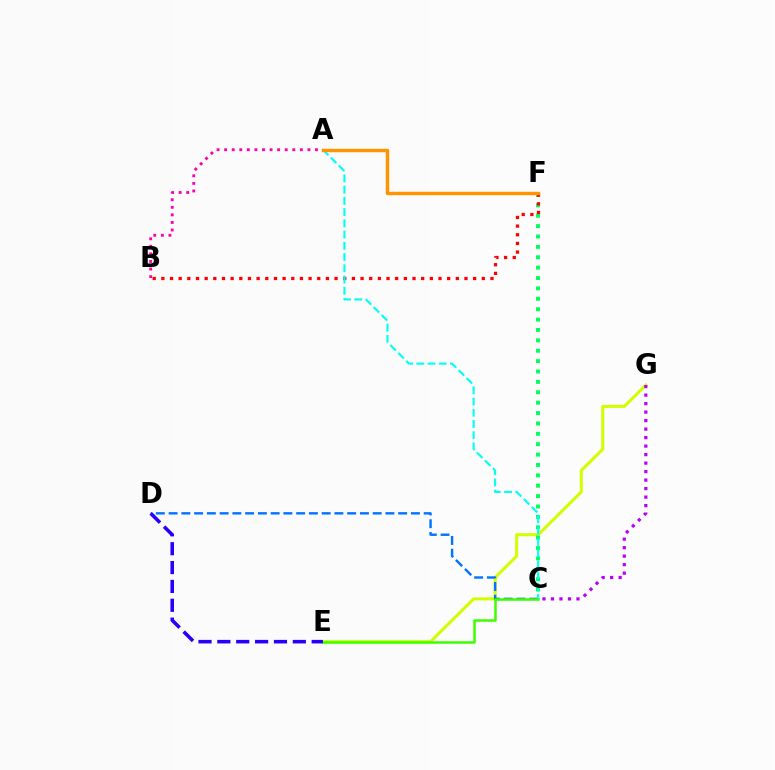{('E', 'G'): [{'color': '#d1ff00', 'line_style': 'solid', 'thickness': 2.2}], ('A', 'B'): [{'color': '#ff00ac', 'line_style': 'dotted', 'thickness': 2.06}], ('C', 'G'): [{'color': '#b900ff', 'line_style': 'dotted', 'thickness': 2.31}], ('C', 'F'): [{'color': '#00ff5c', 'line_style': 'dotted', 'thickness': 2.82}], ('C', 'D'): [{'color': '#0074ff', 'line_style': 'dashed', 'thickness': 1.73}], ('B', 'F'): [{'color': '#ff0000', 'line_style': 'dotted', 'thickness': 2.35}], ('C', 'E'): [{'color': '#3dff00', 'line_style': 'solid', 'thickness': 1.81}], ('A', 'C'): [{'color': '#00fff6', 'line_style': 'dashed', 'thickness': 1.53}], ('D', 'E'): [{'color': '#2500ff', 'line_style': 'dashed', 'thickness': 2.56}], ('A', 'F'): [{'color': '#ff9400', 'line_style': 'solid', 'thickness': 2.47}]}